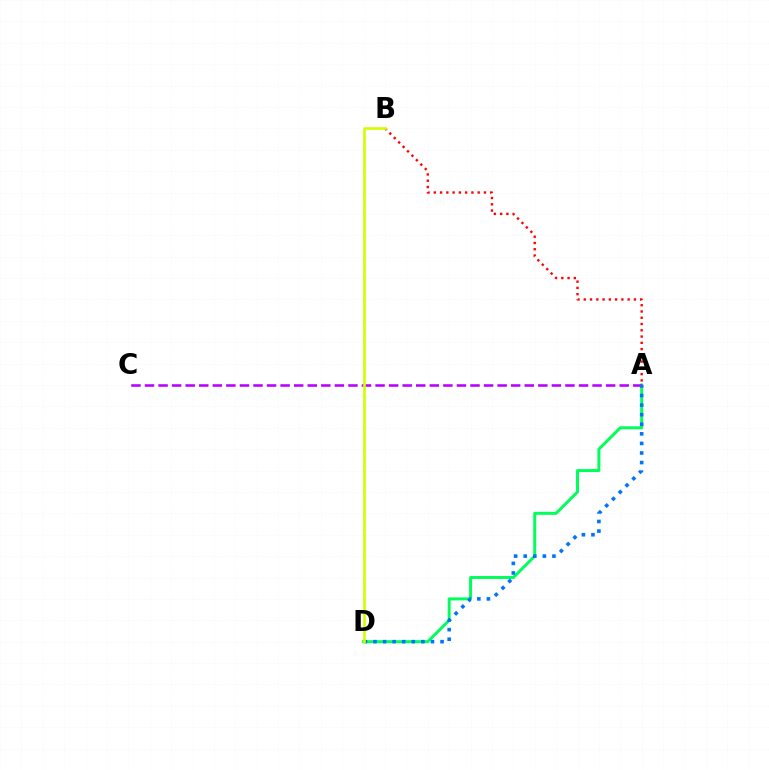{('A', 'D'): [{'color': '#00ff5c', 'line_style': 'solid', 'thickness': 2.14}, {'color': '#0074ff', 'line_style': 'dotted', 'thickness': 2.6}], ('A', 'B'): [{'color': '#ff0000', 'line_style': 'dotted', 'thickness': 1.7}], ('A', 'C'): [{'color': '#b900ff', 'line_style': 'dashed', 'thickness': 1.84}], ('B', 'D'): [{'color': '#d1ff00', 'line_style': 'solid', 'thickness': 1.91}]}